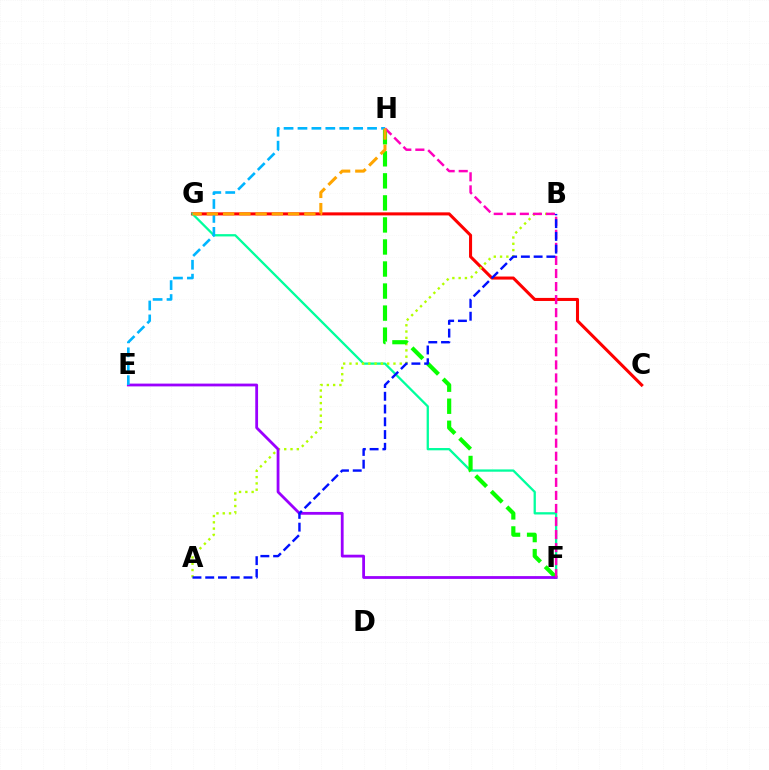{('C', 'G'): [{'color': '#ff0000', 'line_style': 'solid', 'thickness': 2.2}], ('F', 'G'): [{'color': '#00ff9d', 'line_style': 'solid', 'thickness': 1.65}], ('A', 'B'): [{'color': '#b3ff00', 'line_style': 'dotted', 'thickness': 1.71}, {'color': '#0010ff', 'line_style': 'dashed', 'thickness': 1.73}], ('F', 'H'): [{'color': '#08ff00', 'line_style': 'dashed', 'thickness': 2.99}, {'color': '#ff00bd', 'line_style': 'dashed', 'thickness': 1.77}], ('E', 'F'): [{'color': '#9b00ff', 'line_style': 'solid', 'thickness': 2.01}], ('E', 'H'): [{'color': '#00b5ff', 'line_style': 'dashed', 'thickness': 1.89}], ('G', 'H'): [{'color': '#ffa500', 'line_style': 'dashed', 'thickness': 2.21}]}